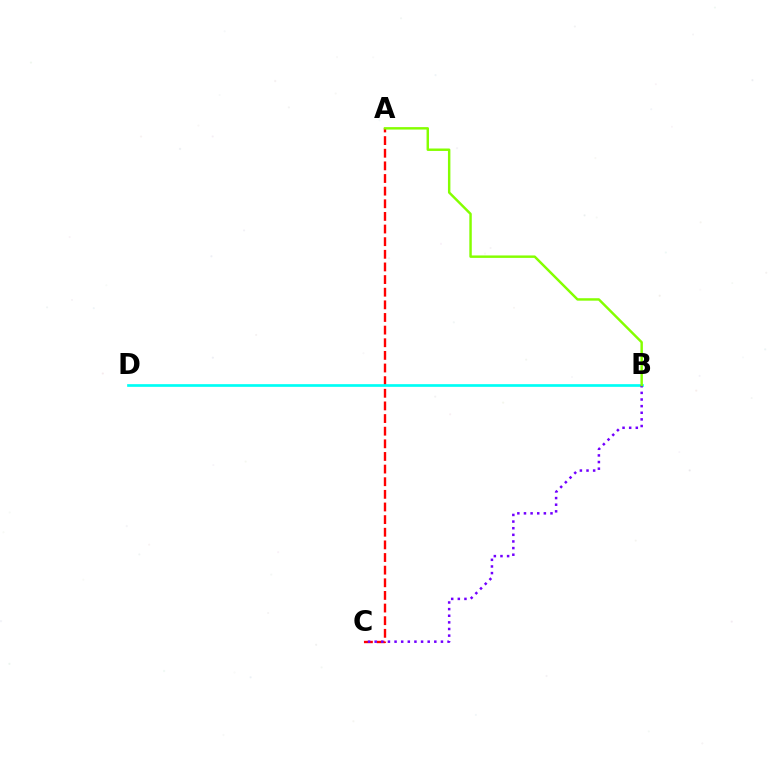{('A', 'C'): [{'color': '#ff0000', 'line_style': 'dashed', 'thickness': 1.72}], ('B', 'D'): [{'color': '#00fff6', 'line_style': 'solid', 'thickness': 1.94}], ('B', 'C'): [{'color': '#7200ff', 'line_style': 'dotted', 'thickness': 1.8}], ('A', 'B'): [{'color': '#84ff00', 'line_style': 'solid', 'thickness': 1.76}]}